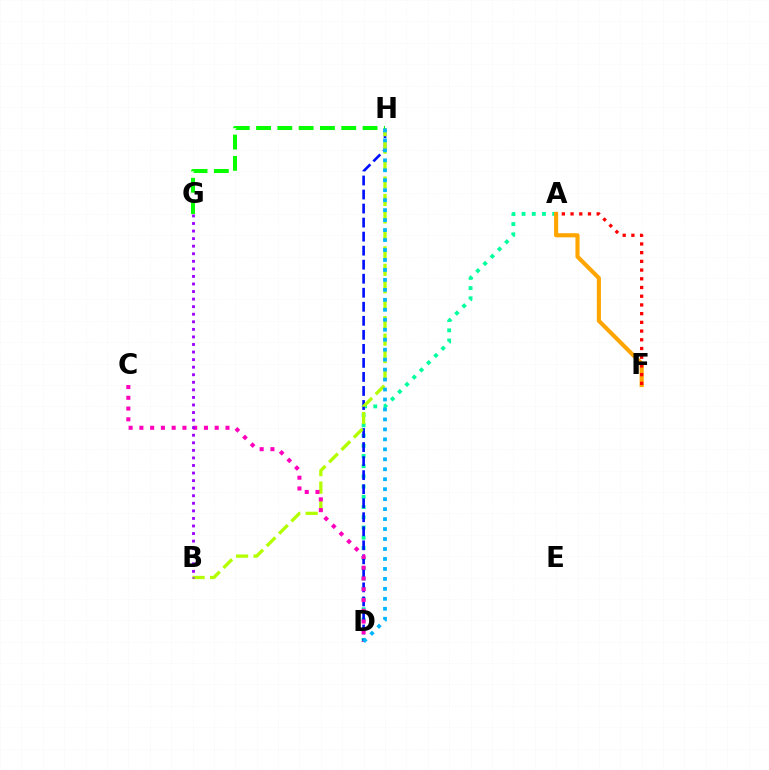{('A', 'D'): [{'color': '#00ff9d', 'line_style': 'dotted', 'thickness': 2.78}], ('D', 'H'): [{'color': '#0010ff', 'line_style': 'dashed', 'thickness': 1.91}, {'color': '#00b5ff', 'line_style': 'dotted', 'thickness': 2.71}], ('B', 'H'): [{'color': '#b3ff00', 'line_style': 'dashed', 'thickness': 2.37}], ('C', 'D'): [{'color': '#ff00bd', 'line_style': 'dotted', 'thickness': 2.92}], ('A', 'F'): [{'color': '#ffa500', 'line_style': 'solid', 'thickness': 2.97}, {'color': '#ff0000', 'line_style': 'dotted', 'thickness': 2.37}], ('G', 'H'): [{'color': '#08ff00', 'line_style': 'dashed', 'thickness': 2.89}], ('B', 'G'): [{'color': '#9b00ff', 'line_style': 'dotted', 'thickness': 2.05}]}